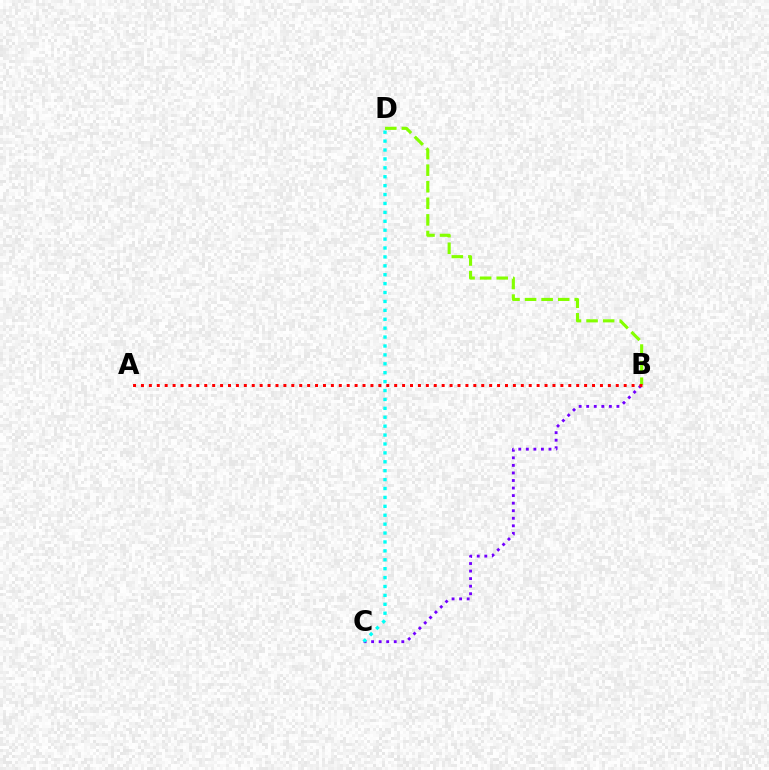{('B', 'D'): [{'color': '#84ff00', 'line_style': 'dashed', 'thickness': 2.25}], ('B', 'C'): [{'color': '#7200ff', 'line_style': 'dotted', 'thickness': 2.05}], ('A', 'B'): [{'color': '#ff0000', 'line_style': 'dotted', 'thickness': 2.15}], ('C', 'D'): [{'color': '#00fff6', 'line_style': 'dotted', 'thickness': 2.42}]}